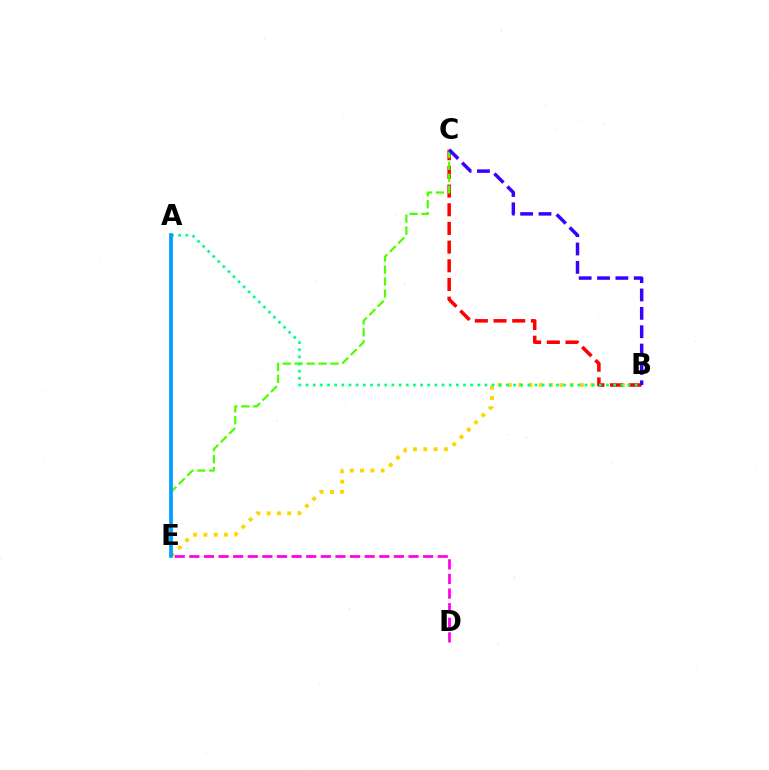{('B', 'E'): [{'color': '#ffd500', 'line_style': 'dotted', 'thickness': 2.8}], ('B', 'C'): [{'color': '#ff0000', 'line_style': 'dashed', 'thickness': 2.54}, {'color': '#3700ff', 'line_style': 'dashed', 'thickness': 2.49}], ('C', 'E'): [{'color': '#4fff00', 'line_style': 'dashed', 'thickness': 1.62}], ('A', 'B'): [{'color': '#00ff86', 'line_style': 'dotted', 'thickness': 1.94}], ('A', 'E'): [{'color': '#009eff', 'line_style': 'solid', 'thickness': 2.67}], ('D', 'E'): [{'color': '#ff00ed', 'line_style': 'dashed', 'thickness': 1.98}]}